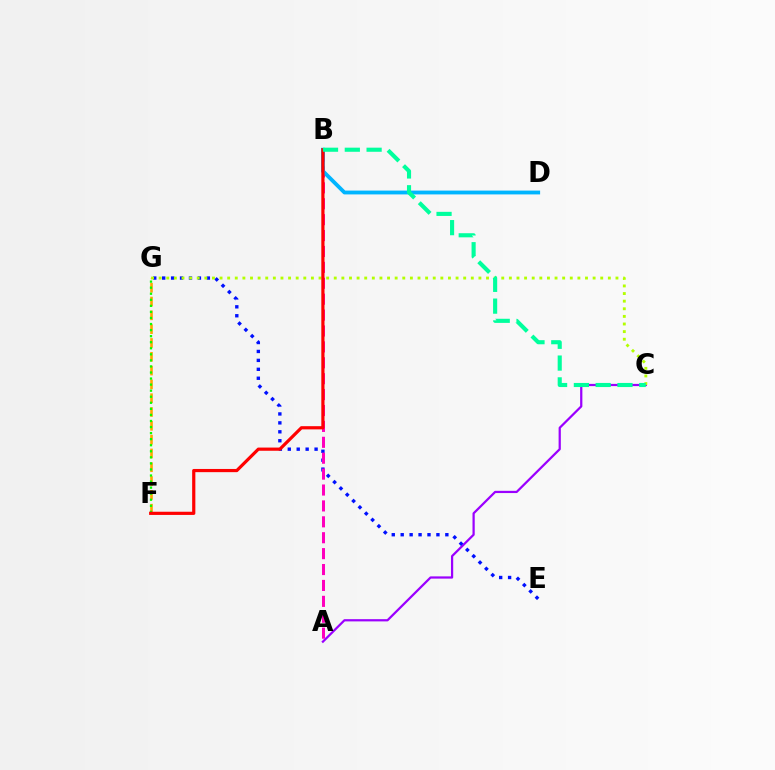{('A', 'C'): [{'color': '#9b00ff', 'line_style': 'solid', 'thickness': 1.61}], ('E', 'G'): [{'color': '#0010ff', 'line_style': 'dotted', 'thickness': 2.43}], ('A', 'B'): [{'color': '#ff00bd', 'line_style': 'dashed', 'thickness': 2.16}], ('C', 'G'): [{'color': '#b3ff00', 'line_style': 'dotted', 'thickness': 2.07}], ('F', 'G'): [{'color': '#ffa500', 'line_style': 'dashed', 'thickness': 1.88}, {'color': '#08ff00', 'line_style': 'dotted', 'thickness': 1.65}], ('B', 'D'): [{'color': '#00b5ff', 'line_style': 'solid', 'thickness': 2.76}], ('B', 'F'): [{'color': '#ff0000', 'line_style': 'solid', 'thickness': 2.3}], ('B', 'C'): [{'color': '#00ff9d', 'line_style': 'dashed', 'thickness': 2.96}]}